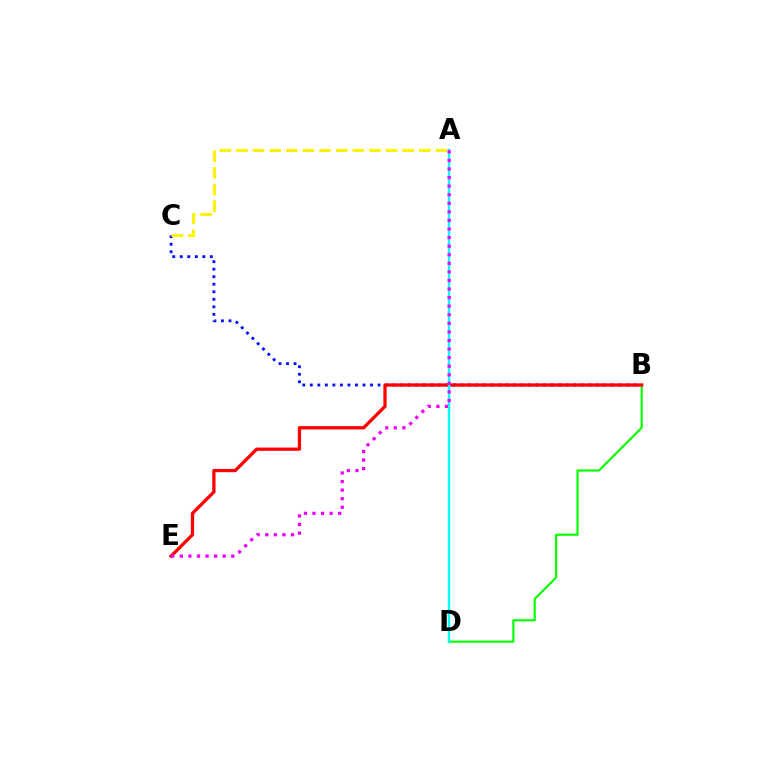{('B', 'C'): [{'color': '#0010ff', 'line_style': 'dotted', 'thickness': 2.04}], ('B', 'D'): [{'color': '#08ff00', 'line_style': 'solid', 'thickness': 1.55}], ('B', 'E'): [{'color': '#ff0000', 'line_style': 'solid', 'thickness': 2.36}], ('A', 'C'): [{'color': '#fcf500', 'line_style': 'dashed', 'thickness': 2.26}], ('A', 'D'): [{'color': '#00fff6', 'line_style': 'solid', 'thickness': 1.74}], ('A', 'E'): [{'color': '#ee00ff', 'line_style': 'dotted', 'thickness': 2.33}]}